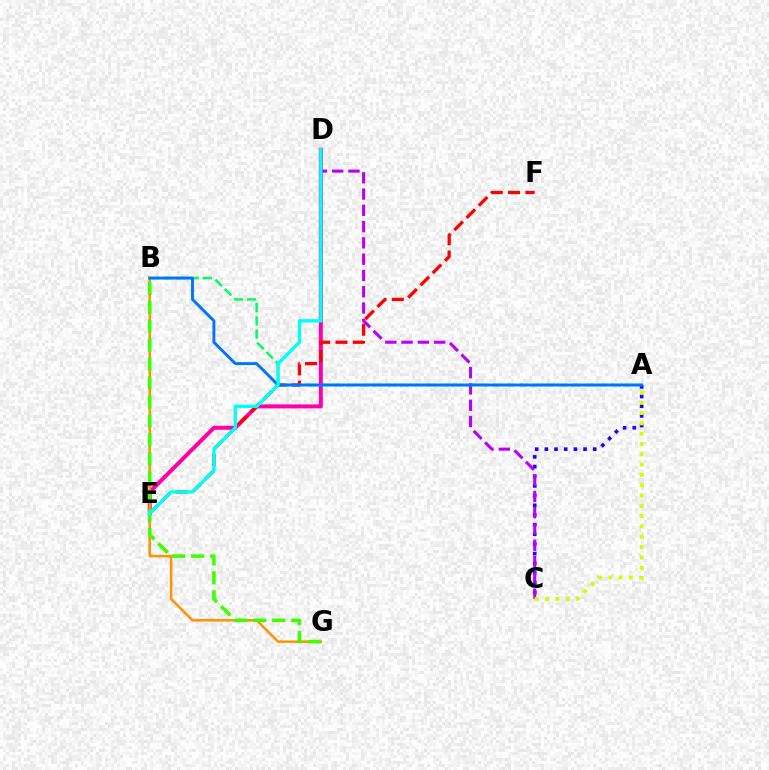{('A', 'C'): [{'color': '#2500ff', 'line_style': 'dotted', 'thickness': 2.63}, {'color': '#d1ff00', 'line_style': 'dotted', 'thickness': 2.8}], ('D', 'E'): [{'color': '#ff00ac', 'line_style': 'solid', 'thickness': 2.89}, {'color': '#00fff6', 'line_style': 'solid', 'thickness': 2.41}], ('C', 'D'): [{'color': '#b900ff', 'line_style': 'dashed', 'thickness': 2.21}], ('B', 'G'): [{'color': '#ff9400', 'line_style': 'solid', 'thickness': 1.82}, {'color': '#3dff00', 'line_style': 'dashed', 'thickness': 2.57}], ('E', 'F'): [{'color': '#ff0000', 'line_style': 'dashed', 'thickness': 2.35}], ('A', 'B'): [{'color': '#00ff5c', 'line_style': 'dashed', 'thickness': 1.8}, {'color': '#0074ff', 'line_style': 'solid', 'thickness': 2.11}]}